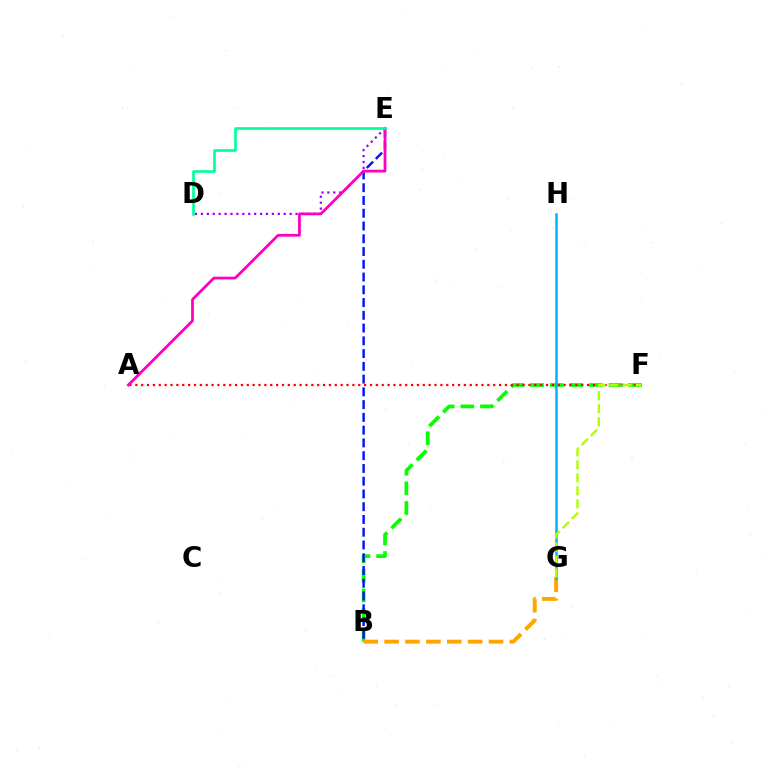{('B', 'F'): [{'color': '#08ff00', 'line_style': 'dashed', 'thickness': 2.67}], ('B', 'E'): [{'color': '#0010ff', 'line_style': 'dashed', 'thickness': 1.73}], ('A', 'F'): [{'color': '#ff0000', 'line_style': 'dotted', 'thickness': 1.59}], ('B', 'G'): [{'color': '#ffa500', 'line_style': 'dashed', 'thickness': 2.84}], ('G', 'H'): [{'color': '#00b5ff', 'line_style': 'solid', 'thickness': 1.81}], ('D', 'E'): [{'color': '#9b00ff', 'line_style': 'dotted', 'thickness': 1.61}, {'color': '#00ff9d', 'line_style': 'solid', 'thickness': 1.91}], ('A', 'E'): [{'color': '#ff00bd', 'line_style': 'solid', 'thickness': 1.99}], ('F', 'G'): [{'color': '#b3ff00', 'line_style': 'dashed', 'thickness': 1.77}]}